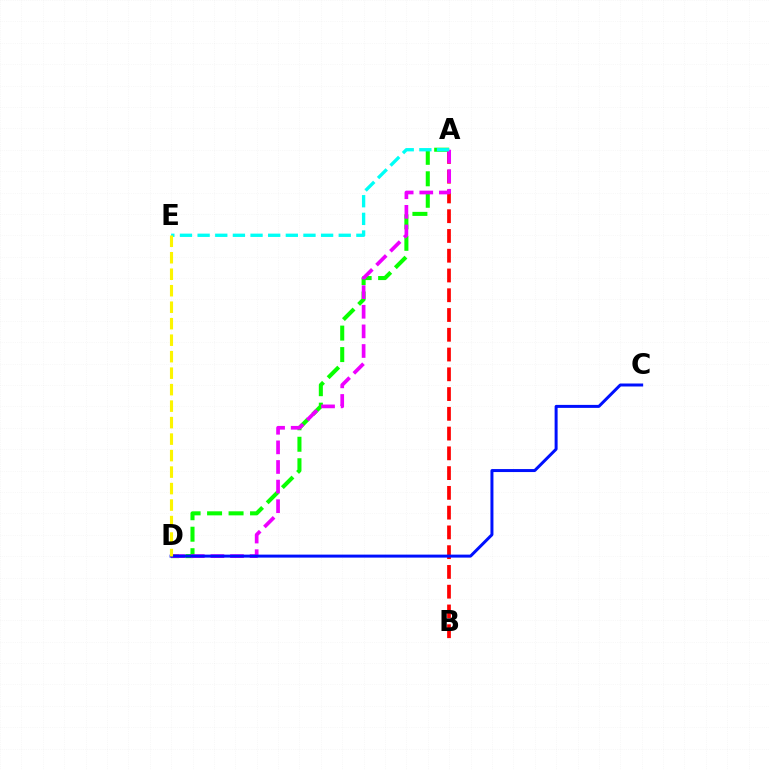{('A', 'D'): [{'color': '#08ff00', 'line_style': 'dashed', 'thickness': 2.92}, {'color': '#ee00ff', 'line_style': 'dashed', 'thickness': 2.66}], ('A', 'B'): [{'color': '#ff0000', 'line_style': 'dashed', 'thickness': 2.68}], ('C', 'D'): [{'color': '#0010ff', 'line_style': 'solid', 'thickness': 2.15}], ('A', 'E'): [{'color': '#00fff6', 'line_style': 'dashed', 'thickness': 2.4}], ('D', 'E'): [{'color': '#fcf500', 'line_style': 'dashed', 'thickness': 2.24}]}